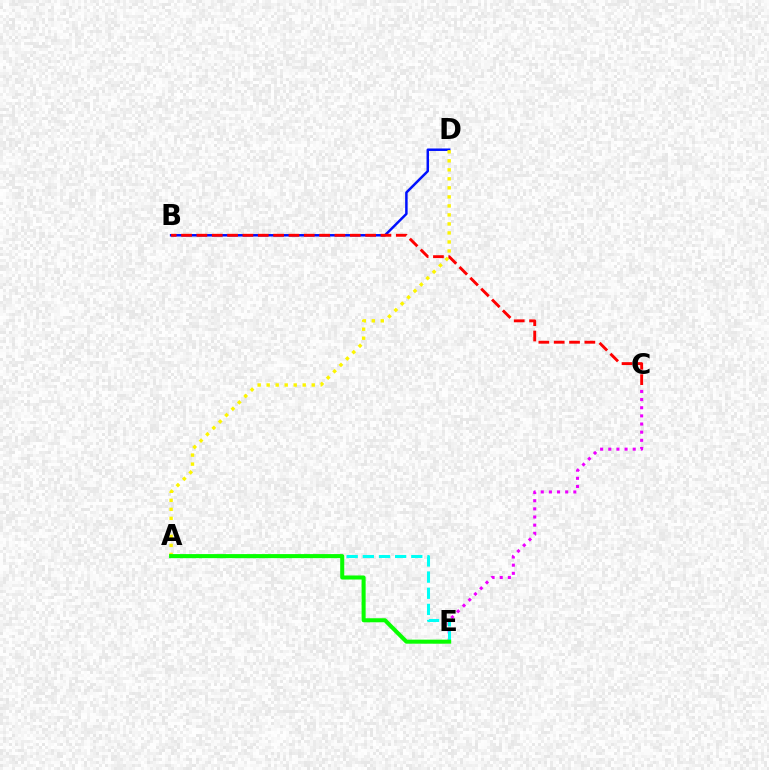{('B', 'D'): [{'color': '#0010ff', 'line_style': 'solid', 'thickness': 1.79}], ('C', 'E'): [{'color': '#ee00ff', 'line_style': 'dotted', 'thickness': 2.21}], ('A', 'D'): [{'color': '#fcf500', 'line_style': 'dotted', 'thickness': 2.45}], ('A', 'E'): [{'color': '#00fff6', 'line_style': 'dashed', 'thickness': 2.19}, {'color': '#08ff00', 'line_style': 'solid', 'thickness': 2.91}], ('B', 'C'): [{'color': '#ff0000', 'line_style': 'dashed', 'thickness': 2.08}]}